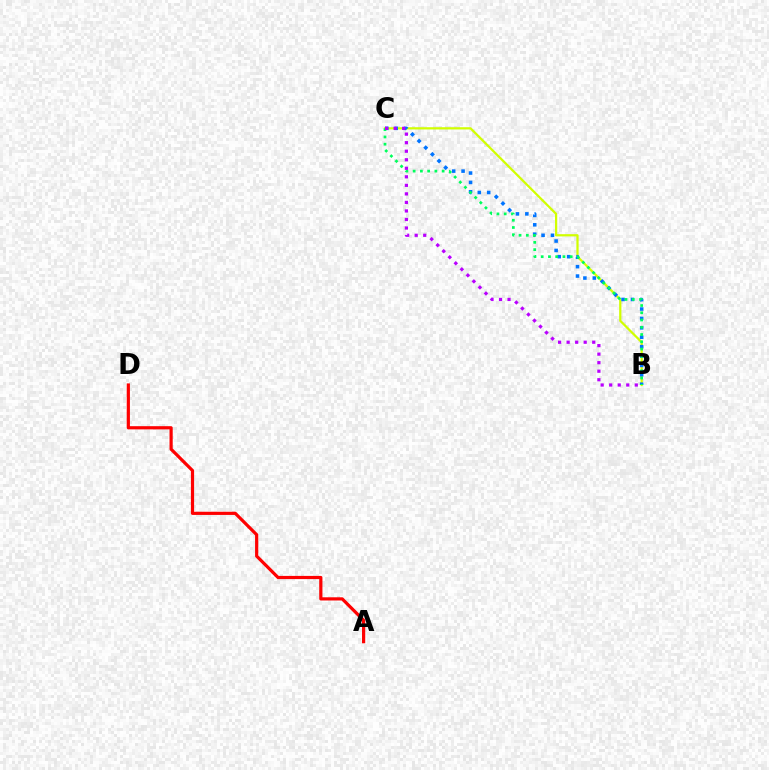{('B', 'C'): [{'color': '#d1ff00', 'line_style': 'solid', 'thickness': 1.61}, {'color': '#0074ff', 'line_style': 'dotted', 'thickness': 2.55}, {'color': '#00ff5c', 'line_style': 'dotted', 'thickness': 1.97}, {'color': '#b900ff', 'line_style': 'dotted', 'thickness': 2.32}], ('A', 'D'): [{'color': '#ff0000', 'line_style': 'solid', 'thickness': 2.3}]}